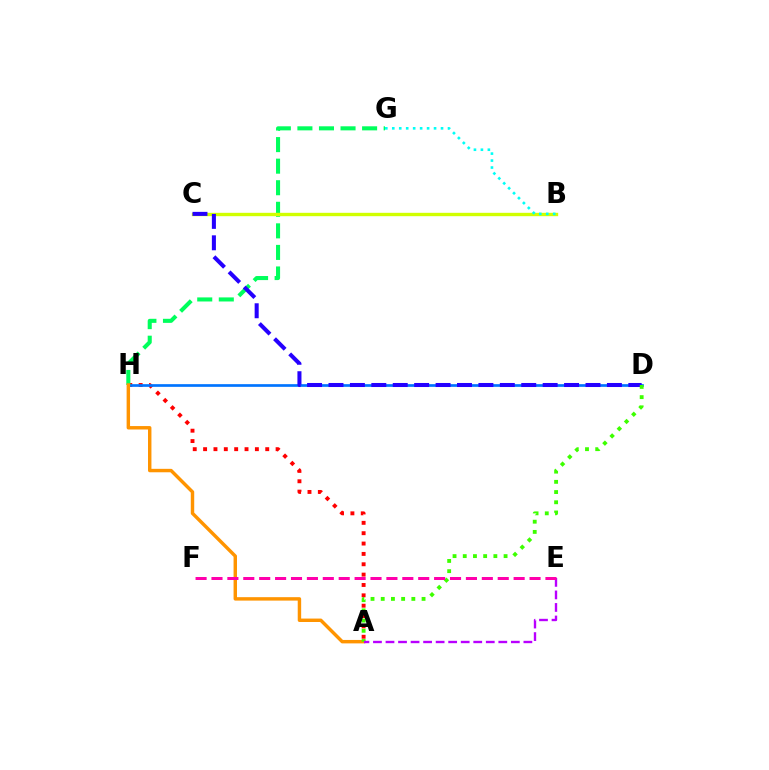{('A', 'H'): [{'color': '#ff0000', 'line_style': 'dotted', 'thickness': 2.81}, {'color': '#ff9400', 'line_style': 'solid', 'thickness': 2.47}], ('D', 'H'): [{'color': '#0074ff', 'line_style': 'solid', 'thickness': 1.94}], ('G', 'H'): [{'color': '#00ff5c', 'line_style': 'dashed', 'thickness': 2.93}], ('B', 'C'): [{'color': '#d1ff00', 'line_style': 'solid', 'thickness': 2.42}], ('B', 'G'): [{'color': '#00fff6', 'line_style': 'dotted', 'thickness': 1.89}], ('C', 'D'): [{'color': '#2500ff', 'line_style': 'dashed', 'thickness': 2.91}], ('A', 'D'): [{'color': '#3dff00', 'line_style': 'dotted', 'thickness': 2.77}], ('A', 'E'): [{'color': '#b900ff', 'line_style': 'dashed', 'thickness': 1.7}], ('E', 'F'): [{'color': '#ff00ac', 'line_style': 'dashed', 'thickness': 2.16}]}